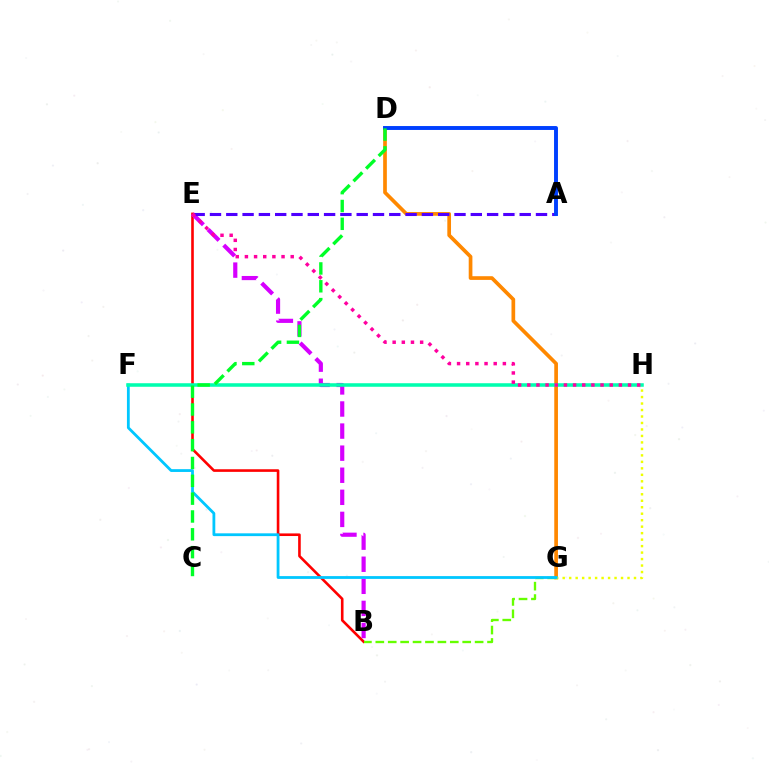{('D', 'G'): [{'color': '#ff8800', 'line_style': 'solid', 'thickness': 2.66}], ('B', 'E'): [{'color': '#ff0000', 'line_style': 'solid', 'thickness': 1.88}, {'color': '#d600ff', 'line_style': 'dashed', 'thickness': 3.0}], ('A', 'E'): [{'color': '#4f00ff', 'line_style': 'dashed', 'thickness': 2.21}], ('B', 'G'): [{'color': '#66ff00', 'line_style': 'dashed', 'thickness': 1.69}], ('G', 'H'): [{'color': '#eeff00', 'line_style': 'dotted', 'thickness': 1.76}], ('A', 'D'): [{'color': '#003fff', 'line_style': 'solid', 'thickness': 2.82}], ('F', 'G'): [{'color': '#00c7ff', 'line_style': 'solid', 'thickness': 2.01}], ('F', 'H'): [{'color': '#00ffaf', 'line_style': 'solid', 'thickness': 2.55}], ('C', 'D'): [{'color': '#00ff27', 'line_style': 'dashed', 'thickness': 2.42}], ('E', 'H'): [{'color': '#ff00a0', 'line_style': 'dotted', 'thickness': 2.49}]}